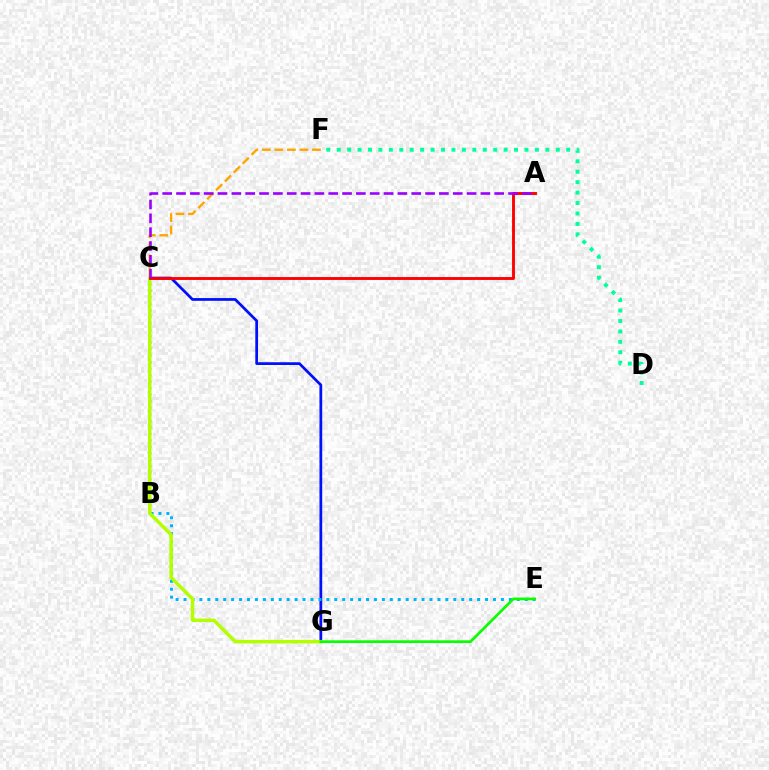{('B', 'C'): [{'color': '#ff00bd', 'line_style': 'dotted', 'thickness': 1.77}], ('C', 'G'): [{'color': '#0010ff', 'line_style': 'solid', 'thickness': 1.98}, {'color': '#b3ff00', 'line_style': 'solid', 'thickness': 2.49}], ('B', 'E'): [{'color': '#00b5ff', 'line_style': 'dotted', 'thickness': 2.16}], ('B', 'F'): [{'color': '#ffa500', 'line_style': 'dashed', 'thickness': 1.7}], ('D', 'F'): [{'color': '#00ff9d', 'line_style': 'dotted', 'thickness': 2.83}], ('A', 'C'): [{'color': '#ff0000', 'line_style': 'solid', 'thickness': 2.08}, {'color': '#9b00ff', 'line_style': 'dashed', 'thickness': 1.88}], ('E', 'G'): [{'color': '#08ff00', 'line_style': 'solid', 'thickness': 1.94}]}